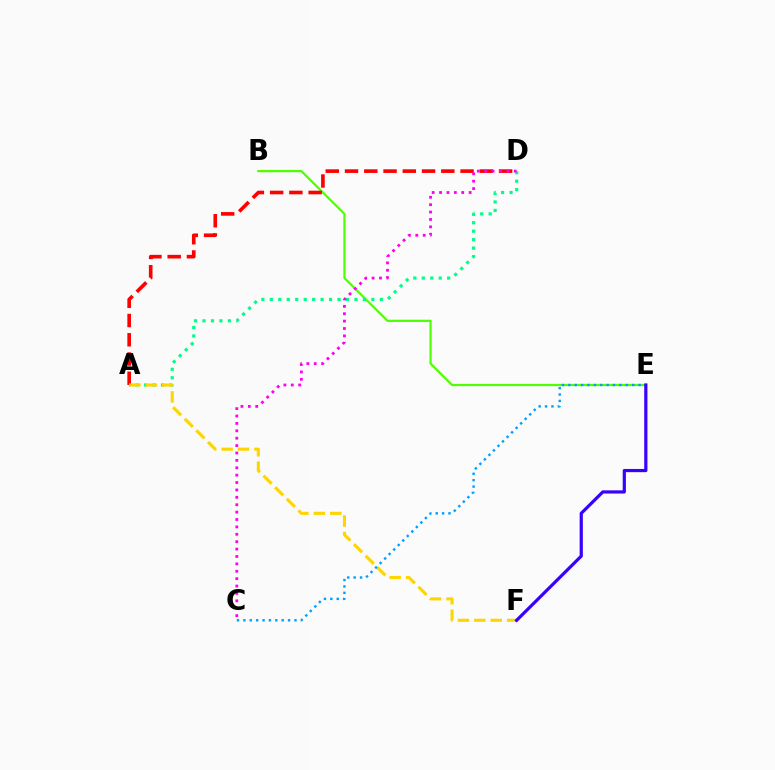{('B', 'E'): [{'color': '#4fff00', 'line_style': 'solid', 'thickness': 1.59}], ('A', 'D'): [{'color': '#ff0000', 'line_style': 'dashed', 'thickness': 2.62}, {'color': '#00ff86', 'line_style': 'dotted', 'thickness': 2.3}], ('C', 'D'): [{'color': '#ff00ed', 'line_style': 'dotted', 'thickness': 2.01}], ('A', 'F'): [{'color': '#ffd500', 'line_style': 'dashed', 'thickness': 2.23}], ('C', 'E'): [{'color': '#009eff', 'line_style': 'dotted', 'thickness': 1.73}], ('E', 'F'): [{'color': '#3700ff', 'line_style': 'solid', 'thickness': 2.3}]}